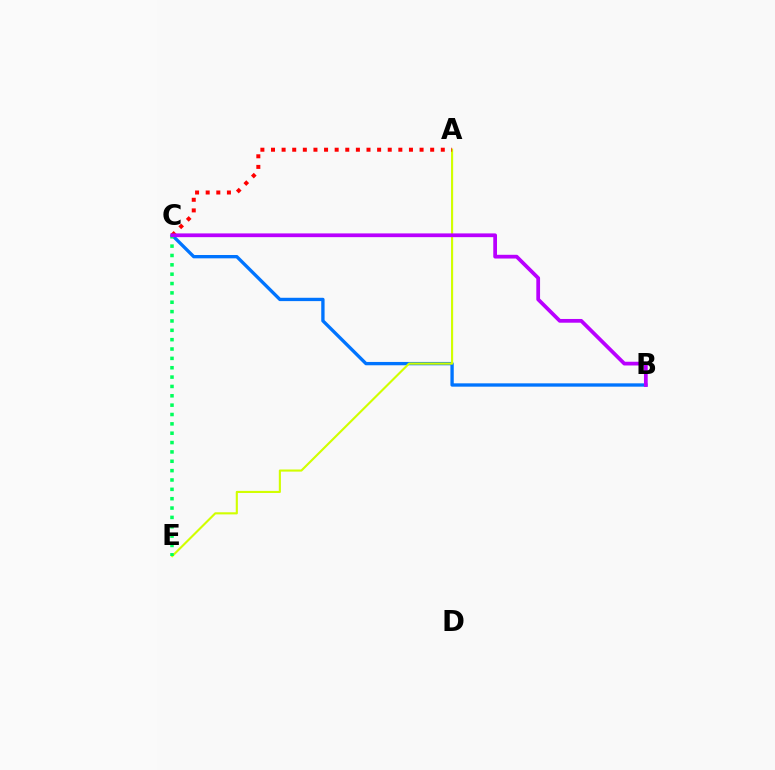{('B', 'C'): [{'color': '#0074ff', 'line_style': 'solid', 'thickness': 2.4}, {'color': '#b900ff', 'line_style': 'solid', 'thickness': 2.69}], ('A', 'E'): [{'color': '#d1ff00', 'line_style': 'solid', 'thickness': 1.53}], ('A', 'C'): [{'color': '#ff0000', 'line_style': 'dotted', 'thickness': 2.88}], ('C', 'E'): [{'color': '#00ff5c', 'line_style': 'dotted', 'thickness': 2.54}]}